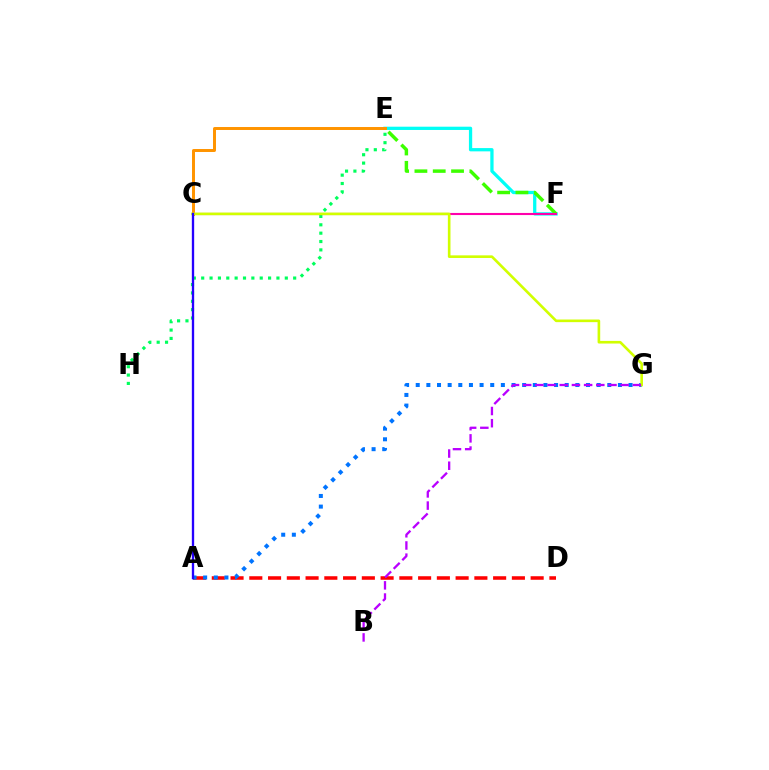{('E', 'H'): [{'color': '#00ff5c', 'line_style': 'dotted', 'thickness': 2.27}], ('A', 'D'): [{'color': '#ff0000', 'line_style': 'dashed', 'thickness': 2.55}], ('A', 'G'): [{'color': '#0074ff', 'line_style': 'dotted', 'thickness': 2.89}], ('E', 'F'): [{'color': '#00fff6', 'line_style': 'solid', 'thickness': 2.35}, {'color': '#3dff00', 'line_style': 'dashed', 'thickness': 2.49}], ('C', 'E'): [{'color': '#ff9400', 'line_style': 'solid', 'thickness': 2.14}], ('C', 'F'): [{'color': '#ff00ac', 'line_style': 'solid', 'thickness': 1.51}], ('C', 'G'): [{'color': '#d1ff00', 'line_style': 'solid', 'thickness': 1.89}], ('B', 'G'): [{'color': '#b900ff', 'line_style': 'dashed', 'thickness': 1.66}], ('A', 'C'): [{'color': '#2500ff', 'line_style': 'solid', 'thickness': 1.68}]}